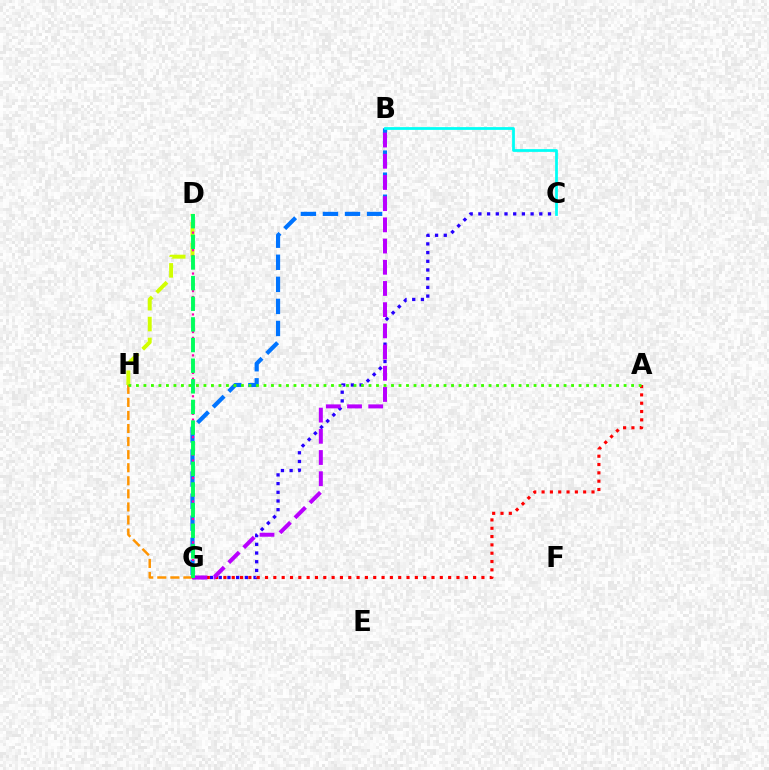{('G', 'H'): [{'color': '#ff9400', 'line_style': 'dashed', 'thickness': 1.78}], ('C', 'G'): [{'color': '#2500ff', 'line_style': 'dotted', 'thickness': 2.36}], ('B', 'G'): [{'color': '#0074ff', 'line_style': 'dashed', 'thickness': 3.0}, {'color': '#b900ff', 'line_style': 'dashed', 'thickness': 2.88}], ('B', 'C'): [{'color': '#00fff6', 'line_style': 'solid', 'thickness': 1.99}], ('A', 'G'): [{'color': '#ff0000', 'line_style': 'dotted', 'thickness': 2.26}], ('D', 'H'): [{'color': '#d1ff00', 'line_style': 'dashed', 'thickness': 2.83}], ('D', 'G'): [{'color': '#ff00ac', 'line_style': 'dotted', 'thickness': 1.59}, {'color': '#00ff5c', 'line_style': 'dashed', 'thickness': 2.8}], ('A', 'H'): [{'color': '#3dff00', 'line_style': 'dotted', 'thickness': 2.04}]}